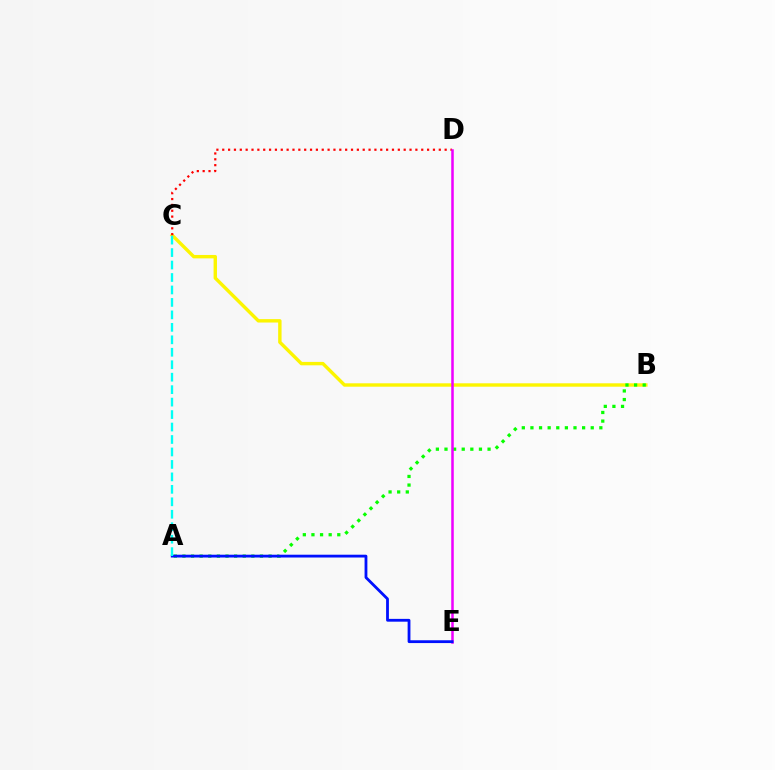{('B', 'C'): [{'color': '#fcf500', 'line_style': 'solid', 'thickness': 2.45}], ('A', 'B'): [{'color': '#08ff00', 'line_style': 'dotted', 'thickness': 2.34}], ('C', 'D'): [{'color': '#ff0000', 'line_style': 'dotted', 'thickness': 1.59}], ('D', 'E'): [{'color': '#ee00ff', 'line_style': 'solid', 'thickness': 1.82}], ('A', 'E'): [{'color': '#0010ff', 'line_style': 'solid', 'thickness': 2.02}], ('A', 'C'): [{'color': '#00fff6', 'line_style': 'dashed', 'thickness': 1.69}]}